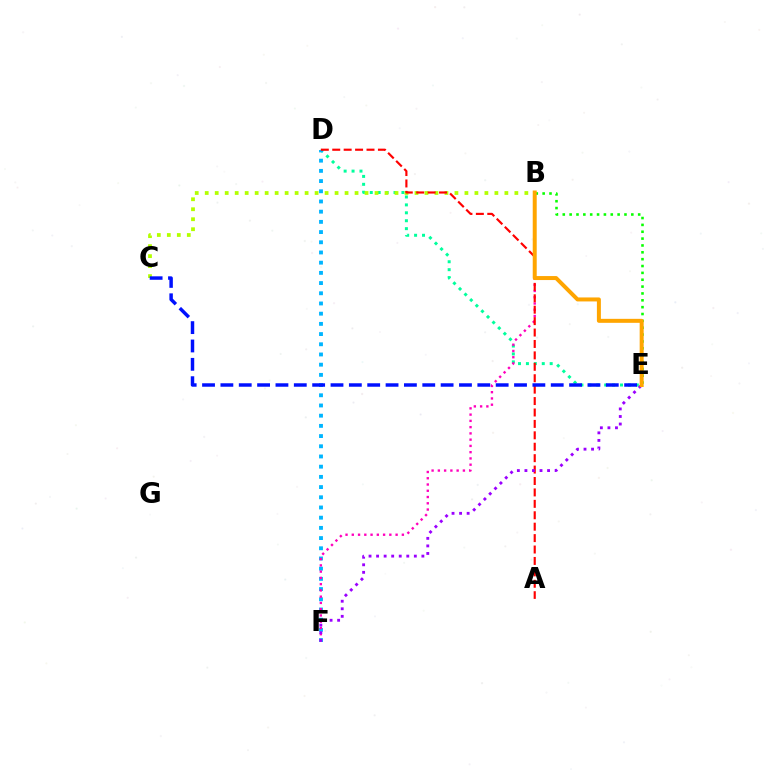{('D', 'E'): [{'color': '#00ff9d', 'line_style': 'dotted', 'thickness': 2.15}], ('B', 'C'): [{'color': '#b3ff00', 'line_style': 'dotted', 'thickness': 2.71}], ('D', 'F'): [{'color': '#00b5ff', 'line_style': 'dotted', 'thickness': 2.77}], ('B', 'F'): [{'color': '#ff00bd', 'line_style': 'dotted', 'thickness': 1.7}], ('A', 'D'): [{'color': '#ff0000', 'line_style': 'dashed', 'thickness': 1.55}], ('C', 'E'): [{'color': '#0010ff', 'line_style': 'dashed', 'thickness': 2.49}], ('E', 'F'): [{'color': '#9b00ff', 'line_style': 'dotted', 'thickness': 2.05}], ('B', 'E'): [{'color': '#08ff00', 'line_style': 'dotted', 'thickness': 1.86}, {'color': '#ffa500', 'line_style': 'solid', 'thickness': 2.87}]}